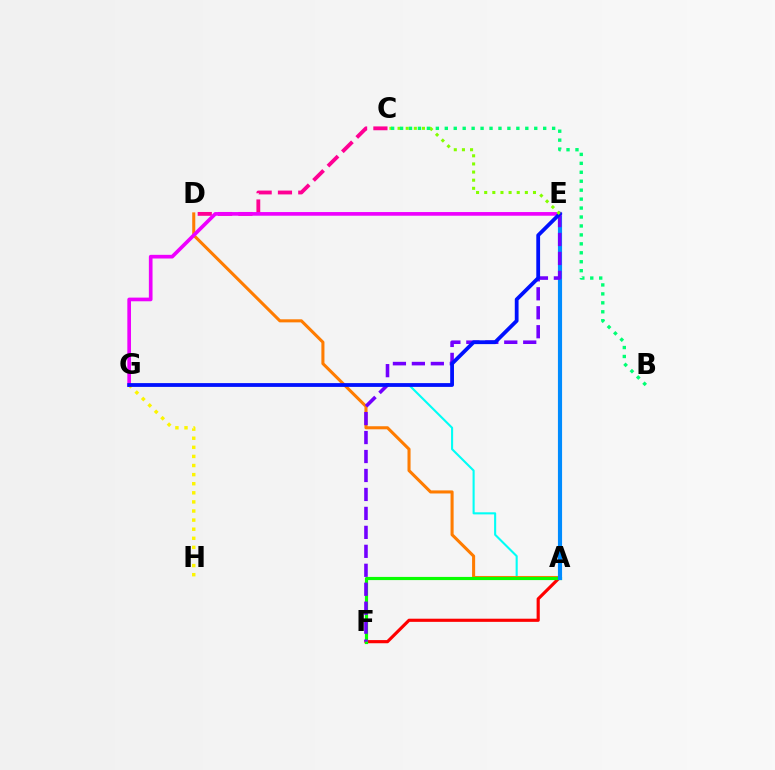{('C', 'D'): [{'color': '#ff0094', 'line_style': 'dashed', 'thickness': 2.76}], ('A', 'F'): [{'color': '#ff0000', 'line_style': 'solid', 'thickness': 2.27}, {'color': '#08ff00', 'line_style': 'solid', 'thickness': 2.28}], ('G', 'H'): [{'color': '#fcf500', 'line_style': 'dotted', 'thickness': 2.47}], ('A', 'G'): [{'color': '#00fff6', 'line_style': 'solid', 'thickness': 1.51}], ('A', 'D'): [{'color': '#ff7c00', 'line_style': 'solid', 'thickness': 2.2}], ('A', 'E'): [{'color': '#008cff', 'line_style': 'solid', 'thickness': 2.98}], ('E', 'F'): [{'color': '#7200ff', 'line_style': 'dashed', 'thickness': 2.58}], ('E', 'G'): [{'color': '#ee00ff', 'line_style': 'solid', 'thickness': 2.64}, {'color': '#0010ff', 'line_style': 'solid', 'thickness': 2.72}], ('C', 'E'): [{'color': '#84ff00', 'line_style': 'dotted', 'thickness': 2.21}], ('B', 'C'): [{'color': '#00ff74', 'line_style': 'dotted', 'thickness': 2.43}]}